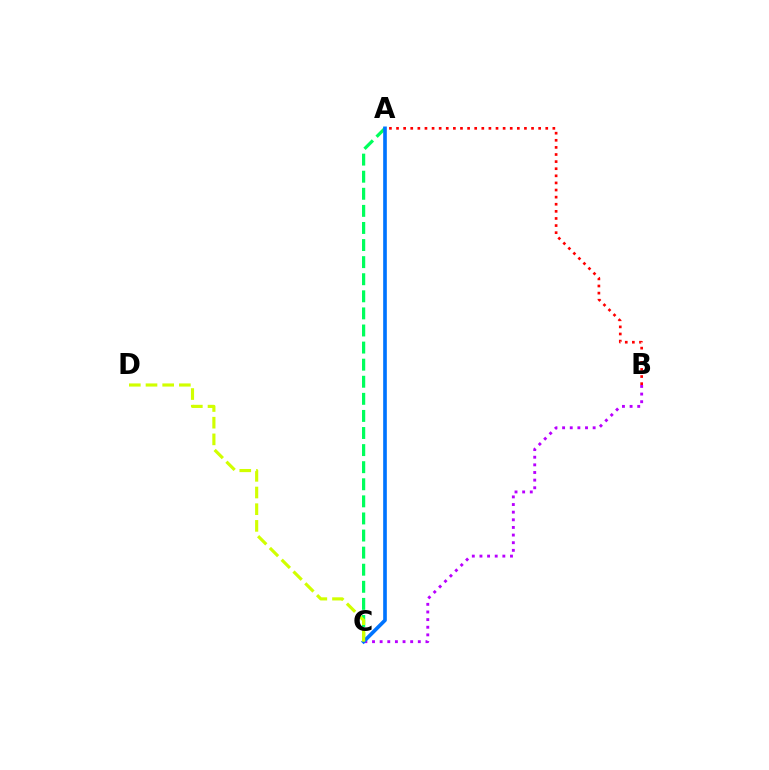{('A', 'B'): [{'color': '#ff0000', 'line_style': 'dotted', 'thickness': 1.93}], ('B', 'C'): [{'color': '#b900ff', 'line_style': 'dotted', 'thickness': 2.07}], ('A', 'C'): [{'color': '#00ff5c', 'line_style': 'dashed', 'thickness': 2.32}, {'color': '#0074ff', 'line_style': 'solid', 'thickness': 2.63}], ('C', 'D'): [{'color': '#d1ff00', 'line_style': 'dashed', 'thickness': 2.27}]}